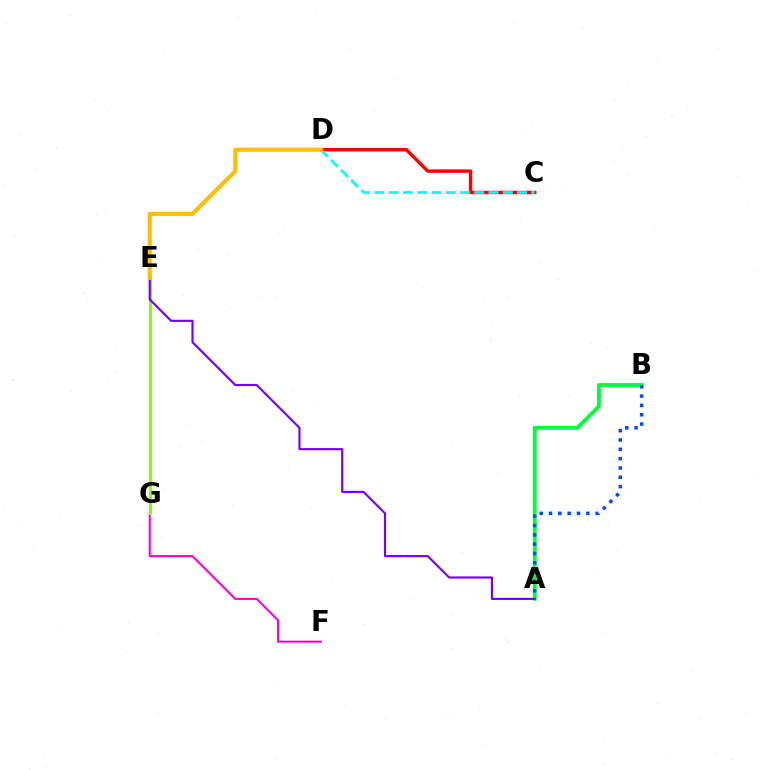{('F', 'G'): [{'color': '#ff00cf', 'line_style': 'solid', 'thickness': 1.5}], ('E', 'G'): [{'color': '#84ff00', 'line_style': 'solid', 'thickness': 2.2}], ('A', 'B'): [{'color': '#00ff39', 'line_style': 'solid', 'thickness': 2.76}, {'color': '#004bff', 'line_style': 'dotted', 'thickness': 2.53}], ('A', 'E'): [{'color': '#7200ff', 'line_style': 'solid', 'thickness': 1.55}], ('C', 'D'): [{'color': '#ff0000', 'line_style': 'solid', 'thickness': 2.47}, {'color': '#00fff6', 'line_style': 'dashed', 'thickness': 1.94}], ('D', 'E'): [{'color': '#ffbd00', 'line_style': 'solid', 'thickness': 2.96}]}